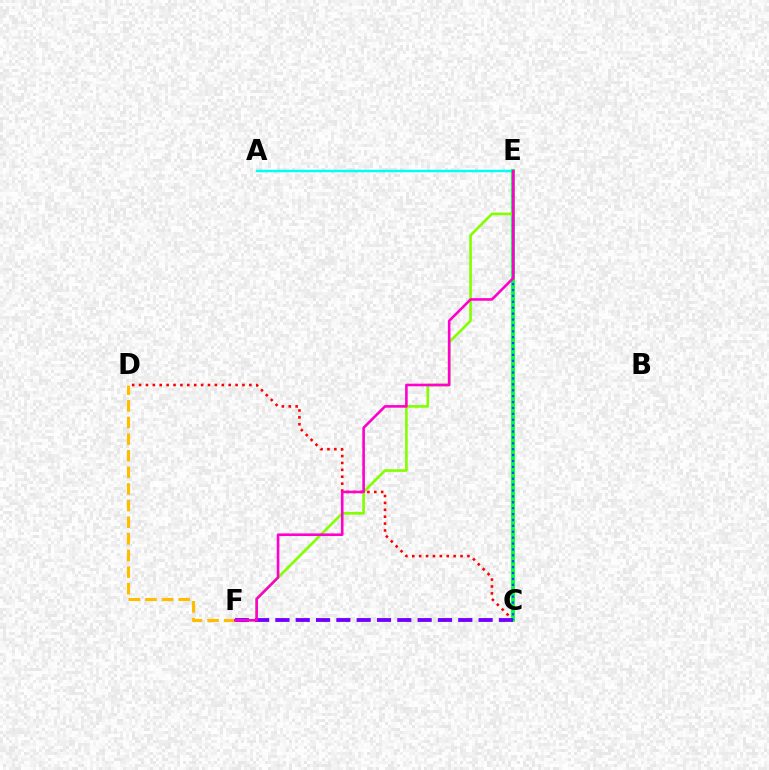{('C', 'D'): [{'color': '#ff0000', 'line_style': 'dotted', 'thickness': 1.87}], ('A', 'E'): [{'color': '#00fff6', 'line_style': 'solid', 'thickness': 1.78}], ('C', 'E'): [{'color': '#00ff39', 'line_style': 'solid', 'thickness': 2.75}, {'color': '#004bff', 'line_style': 'dotted', 'thickness': 1.6}], ('E', 'F'): [{'color': '#84ff00', 'line_style': 'solid', 'thickness': 1.9}, {'color': '#ff00cf', 'line_style': 'solid', 'thickness': 1.87}], ('C', 'F'): [{'color': '#7200ff', 'line_style': 'dashed', 'thickness': 2.76}], ('D', 'F'): [{'color': '#ffbd00', 'line_style': 'dashed', 'thickness': 2.26}]}